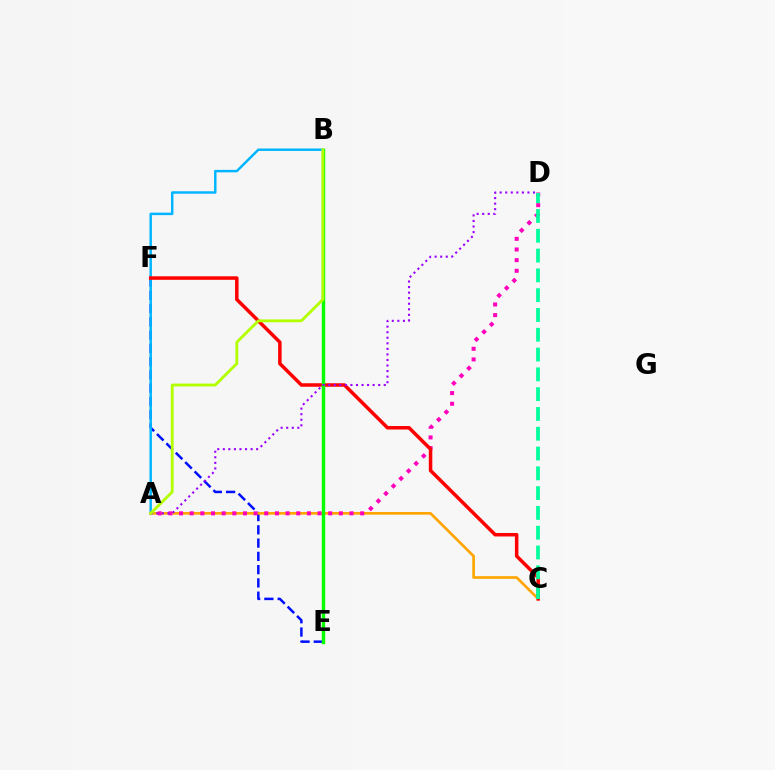{('E', 'F'): [{'color': '#0010ff', 'line_style': 'dashed', 'thickness': 1.8}], ('A', 'B'): [{'color': '#00b5ff', 'line_style': 'solid', 'thickness': 1.77}, {'color': '#b3ff00', 'line_style': 'solid', 'thickness': 2.03}], ('A', 'C'): [{'color': '#ffa500', 'line_style': 'solid', 'thickness': 1.93}], ('A', 'D'): [{'color': '#ff00bd', 'line_style': 'dotted', 'thickness': 2.9}, {'color': '#9b00ff', 'line_style': 'dotted', 'thickness': 1.51}], ('C', 'F'): [{'color': '#ff0000', 'line_style': 'solid', 'thickness': 2.52}], ('B', 'E'): [{'color': '#08ff00', 'line_style': 'solid', 'thickness': 2.46}], ('C', 'D'): [{'color': '#00ff9d', 'line_style': 'dashed', 'thickness': 2.69}]}